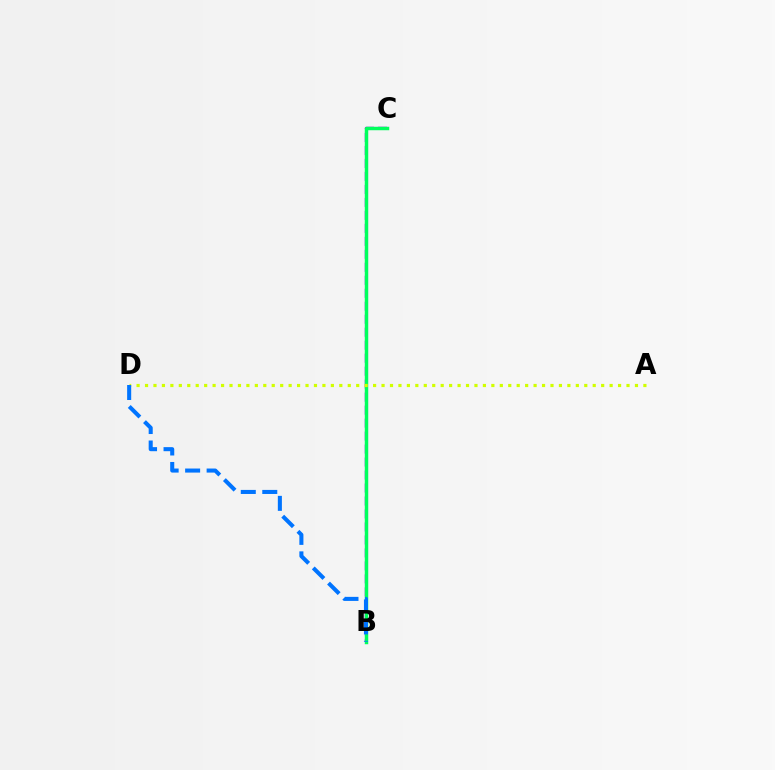{('B', 'C'): [{'color': '#ff0000', 'line_style': 'dotted', 'thickness': 2.16}, {'color': '#b900ff', 'line_style': 'dashed', 'thickness': 1.76}, {'color': '#00ff5c', 'line_style': 'solid', 'thickness': 2.5}], ('A', 'D'): [{'color': '#d1ff00', 'line_style': 'dotted', 'thickness': 2.3}], ('B', 'D'): [{'color': '#0074ff', 'line_style': 'dashed', 'thickness': 2.92}]}